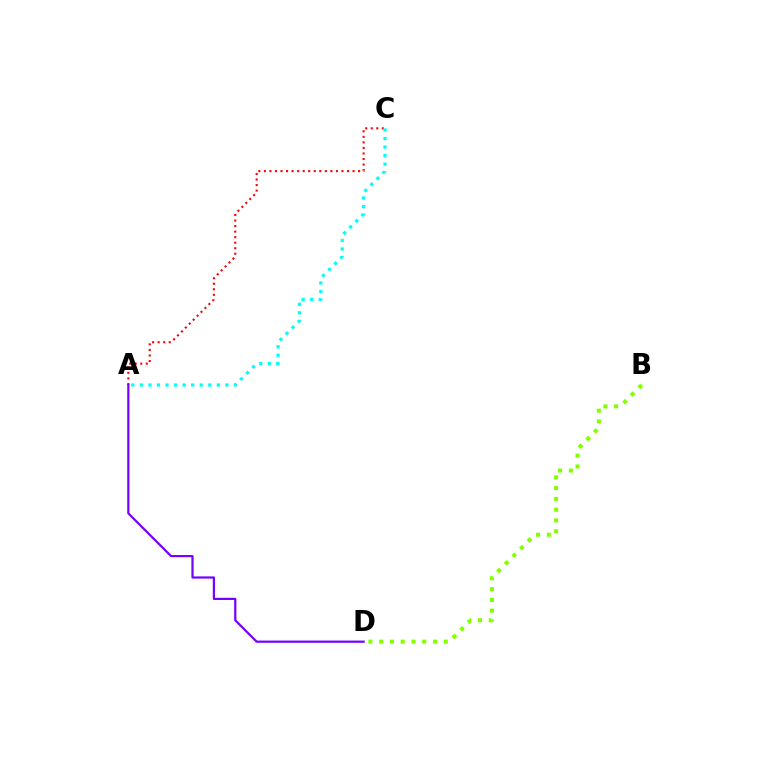{('B', 'D'): [{'color': '#84ff00', 'line_style': 'dotted', 'thickness': 2.93}], ('A', 'C'): [{'color': '#ff0000', 'line_style': 'dotted', 'thickness': 1.51}, {'color': '#00fff6', 'line_style': 'dotted', 'thickness': 2.32}], ('A', 'D'): [{'color': '#7200ff', 'line_style': 'solid', 'thickness': 1.58}]}